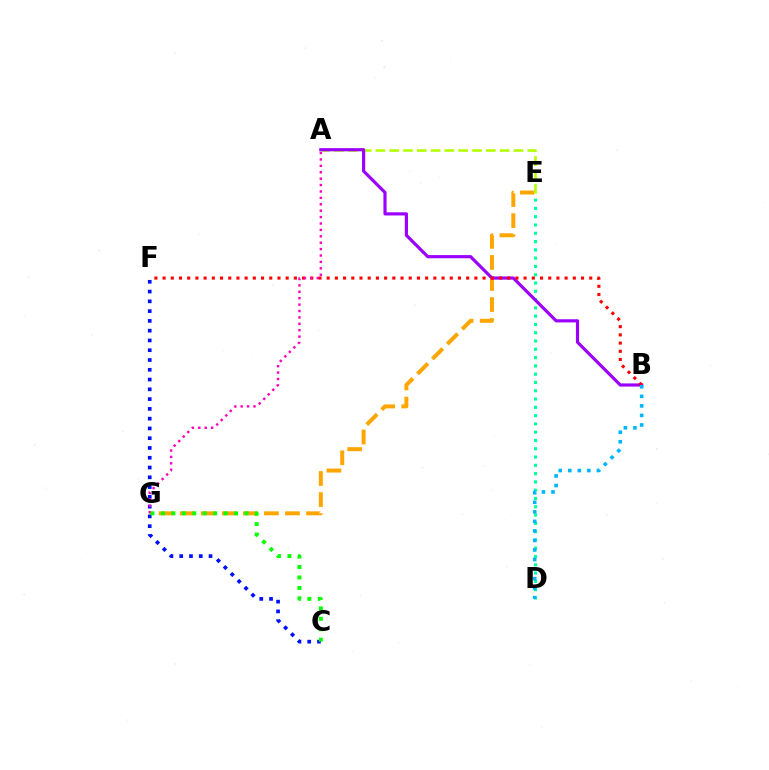{('E', 'G'): [{'color': '#ffa500', 'line_style': 'dashed', 'thickness': 2.86}], ('C', 'F'): [{'color': '#0010ff', 'line_style': 'dotted', 'thickness': 2.66}], ('A', 'E'): [{'color': '#b3ff00', 'line_style': 'dashed', 'thickness': 1.88}], ('D', 'E'): [{'color': '#00ff9d', 'line_style': 'dotted', 'thickness': 2.25}], ('A', 'B'): [{'color': '#9b00ff', 'line_style': 'solid', 'thickness': 2.28}], ('B', 'F'): [{'color': '#ff0000', 'line_style': 'dotted', 'thickness': 2.23}], ('B', 'D'): [{'color': '#00b5ff', 'line_style': 'dotted', 'thickness': 2.59}], ('A', 'G'): [{'color': '#ff00bd', 'line_style': 'dotted', 'thickness': 1.74}], ('C', 'G'): [{'color': '#08ff00', 'line_style': 'dotted', 'thickness': 2.84}]}